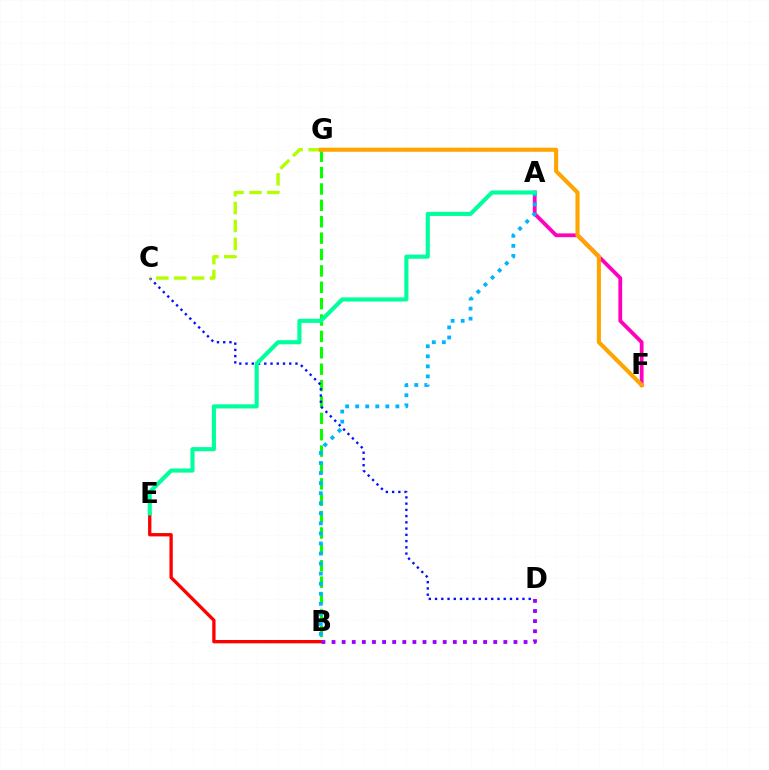{('B', 'G'): [{'color': '#08ff00', 'line_style': 'dashed', 'thickness': 2.23}], ('A', 'F'): [{'color': '#ff00bd', 'line_style': 'solid', 'thickness': 2.72}], ('C', 'D'): [{'color': '#0010ff', 'line_style': 'dotted', 'thickness': 1.7}], ('A', 'B'): [{'color': '#00b5ff', 'line_style': 'dotted', 'thickness': 2.73}], ('B', 'E'): [{'color': '#ff0000', 'line_style': 'solid', 'thickness': 2.4}], ('A', 'E'): [{'color': '#00ff9d', 'line_style': 'solid', 'thickness': 2.96}], ('C', 'G'): [{'color': '#b3ff00', 'line_style': 'dashed', 'thickness': 2.43}], ('F', 'G'): [{'color': '#ffa500', 'line_style': 'solid', 'thickness': 2.96}], ('B', 'D'): [{'color': '#9b00ff', 'line_style': 'dotted', 'thickness': 2.75}]}